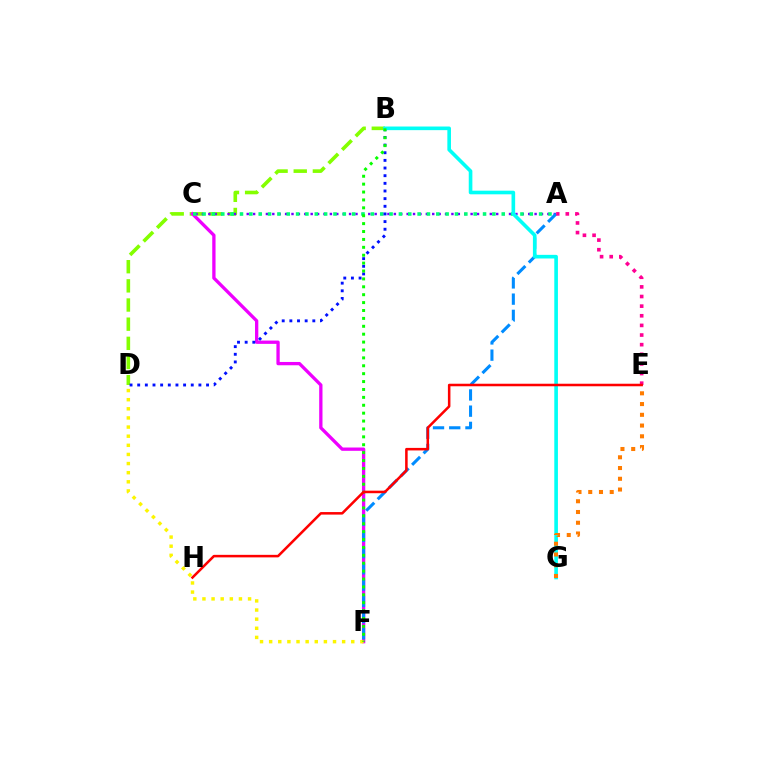{('B', 'D'): [{'color': '#84ff00', 'line_style': 'dashed', 'thickness': 2.6}, {'color': '#0010ff', 'line_style': 'dotted', 'thickness': 2.08}], ('A', 'C'): [{'color': '#7200ff', 'line_style': 'dotted', 'thickness': 1.74}, {'color': '#00ff74', 'line_style': 'dotted', 'thickness': 2.54}], ('C', 'F'): [{'color': '#ee00ff', 'line_style': 'solid', 'thickness': 2.38}], ('A', 'F'): [{'color': '#008cff', 'line_style': 'dashed', 'thickness': 2.2}], ('A', 'E'): [{'color': '#ff0094', 'line_style': 'dotted', 'thickness': 2.62}], ('B', 'G'): [{'color': '#00fff6', 'line_style': 'solid', 'thickness': 2.61}], ('E', 'G'): [{'color': '#ff7c00', 'line_style': 'dotted', 'thickness': 2.92}], ('D', 'F'): [{'color': '#fcf500', 'line_style': 'dotted', 'thickness': 2.48}], ('B', 'F'): [{'color': '#08ff00', 'line_style': 'dotted', 'thickness': 2.15}], ('E', 'H'): [{'color': '#ff0000', 'line_style': 'solid', 'thickness': 1.83}]}